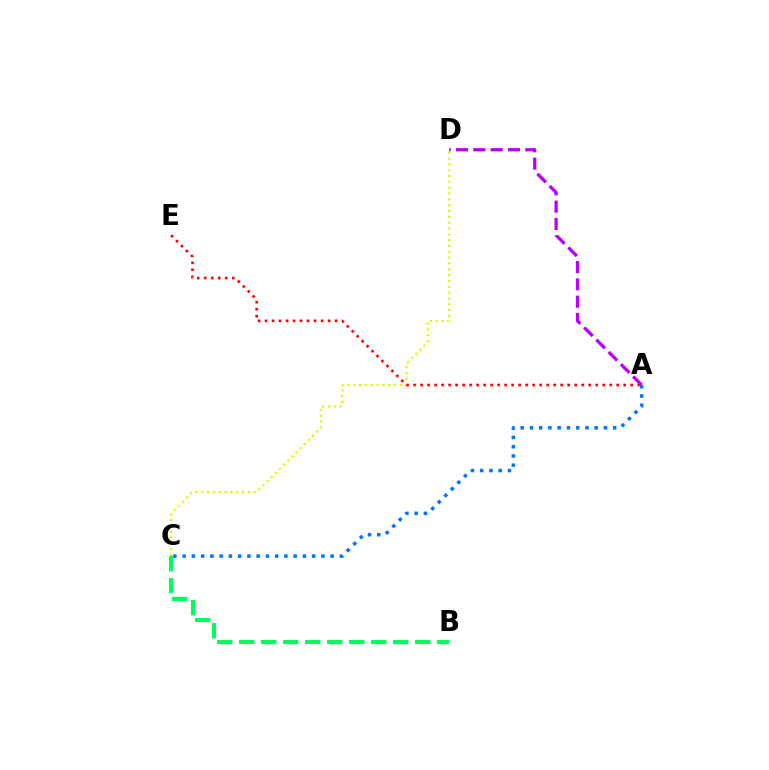{('C', 'D'): [{'color': '#d1ff00', 'line_style': 'dotted', 'thickness': 1.58}], ('A', 'E'): [{'color': '#ff0000', 'line_style': 'dotted', 'thickness': 1.9}], ('A', 'D'): [{'color': '#b900ff', 'line_style': 'dashed', 'thickness': 2.35}], ('B', 'C'): [{'color': '#00ff5c', 'line_style': 'dashed', 'thickness': 2.99}], ('A', 'C'): [{'color': '#0074ff', 'line_style': 'dotted', 'thickness': 2.51}]}